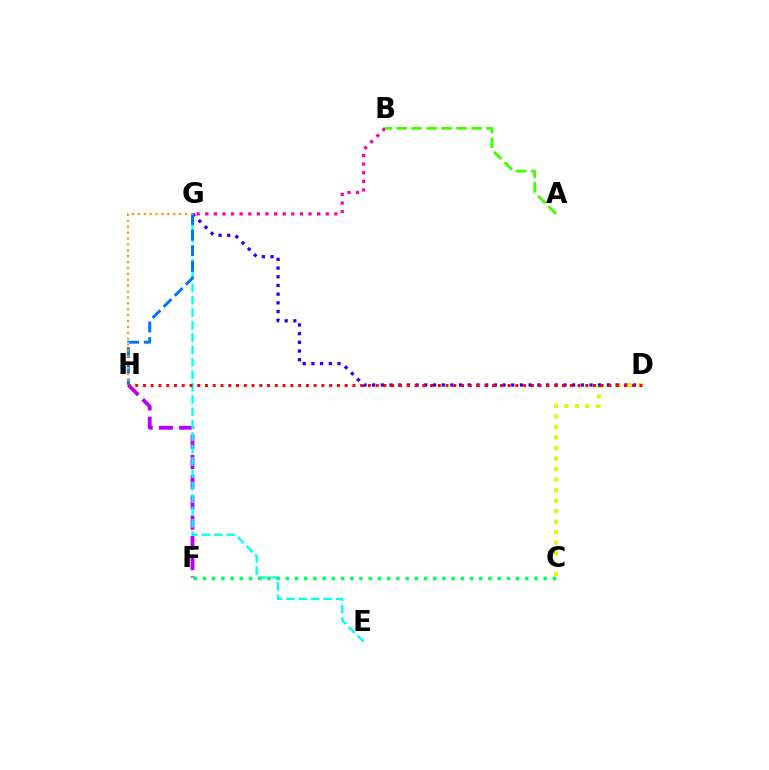{('C', 'D'): [{'color': '#d1ff00', 'line_style': 'dotted', 'thickness': 2.85}], ('F', 'H'): [{'color': '#b900ff', 'line_style': 'dashed', 'thickness': 2.75}], ('D', 'G'): [{'color': '#2500ff', 'line_style': 'dotted', 'thickness': 2.36}], ('E', 'G'): [{'color': '#00fff6', 'line_style': 'dashed', 'thickness': 1.68}], ('B', 'G'): [{'color': '#ff00ac', 'line_style': 'dotted', 'thickness': 2.34}], ('C', 'F'): [{'color': '#00ff5c', 'line_style': 'dotted', 'thickness': 2.5}], ('D', 'H'): [{'color': '#ff0000', 'line_style': 'dotted', 'thickness': 2.11}], ('G', 'H'): [{'color': '#0074ff', 'line_style': 'dashed', 'thickness': 2.13}, {'color': '#ff9400', 'line_style': 'dotted', 'thickness': 1.6}], ('A', 'B'): [{'color': '#3dff00', 'line_style': 'dashed', 'thickness': 2.04}]}